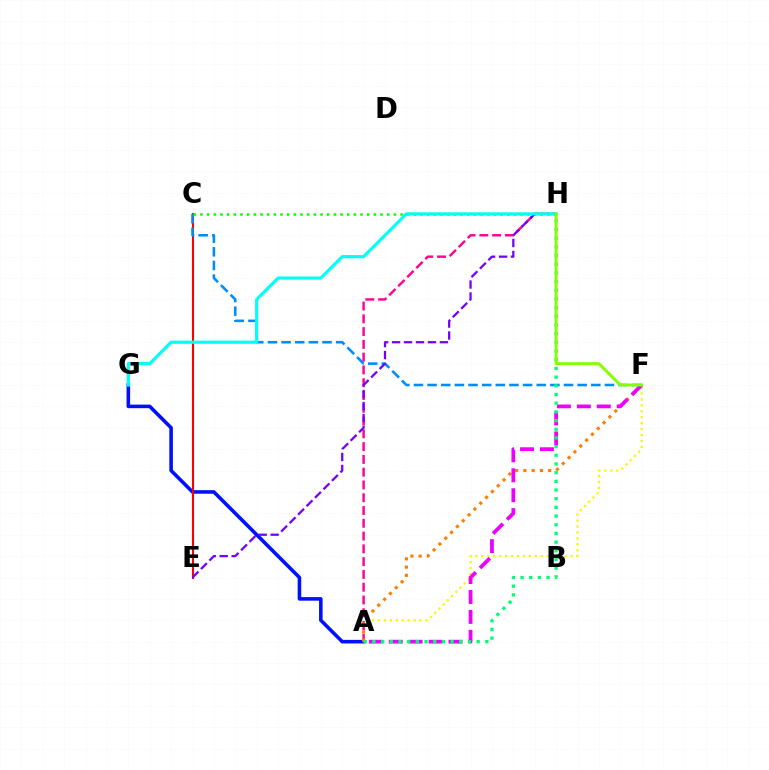{('A', 'G'): [{'color': '#0010ff', 'line_style': 'solid', 'thickness': 2.57}], ('A', 'F'): [{'color': '#fcf500', 'line_style': 'dotted', 'thickness': 1.61}, {'color': '#ff7c00', 'line_style': 'dotted', 'thickness': 2.24}, {'color': '#ee00ff', 'line_style': 'dashed', 'thickness': 2.71}], ('A', 'H'): [{'color': '#ff0094', 'line_style': 'dashed', 'thickness': 1.74}, {'color': '#00ff74', 'line_style': 'dotted', 'thickness': 2.36}], ('C', 'E'): [{'color': '#ff0000', 'line_style': 'solid', 'thickness': 1.5}], ('C', 'F'): [{'color': '#008cff', 'line_style': 'dashed', 'thickness': 1.85}], ('C', 'H'): [{'color': '#08ff00', 'line_style': 'dotted', 'thickness': 1.81}], ('E', 'H'): [{'color': '#7200ff', 'line_style': 'dashed', 'thickness': 1.63}], ('G', 'H'): [{'color': '#00fff6', 'line_style': 'solid', 'thickness': 2.27}], ('F', 'H'): [{'color': '#84ff00', 'line_style': 'solid', 'thickness': 2.11}]}